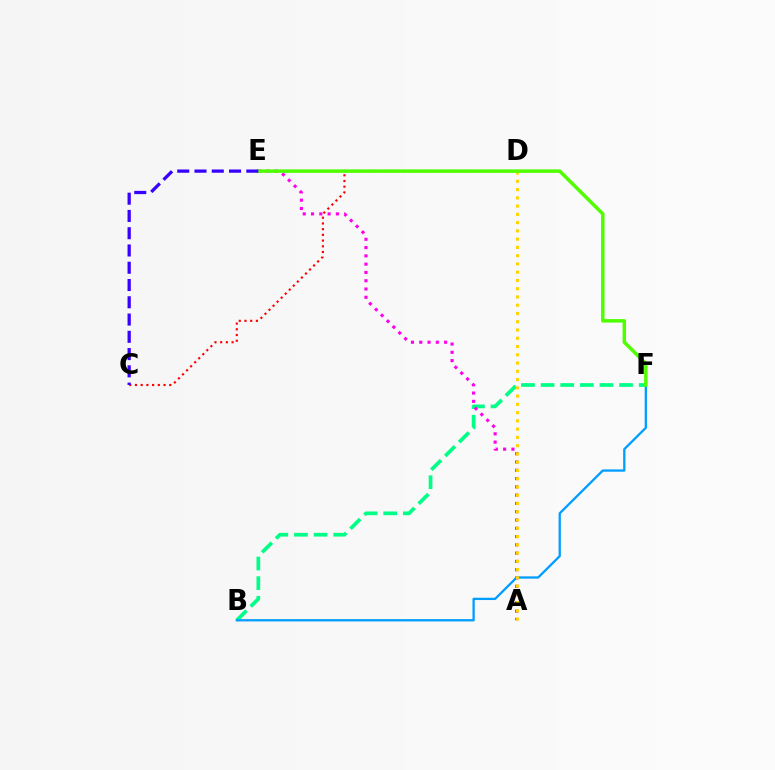{('B', 'F'): [{'color': '#00ff86', 'line_style': 'dashed', 'thickness': 2.67}, {'color': '#009eff', 'line_style': 'solid', 'thickness': 1.66}], ('C', 'D'): [{'color': '#ff0000', 'line_style': 'dotted', 'thickness': 1.55}], ('A', 'E'): [{'color': '#ff00ed', 'line_style': 'dotted', 'thickness': 2.25}], ('A', 'D'): [{'color': '#ffd500', 'line_style': 'dotted', 'thickness': 2.24}], ('E', 'F'): [{'color': '#4fff00', 'line_style': 'solid', 'thickness': 2.51}], ('C', 'E'): [{'color': '#3700ff', 'line_style': 'dashed', 'thickness': 2.35}]}